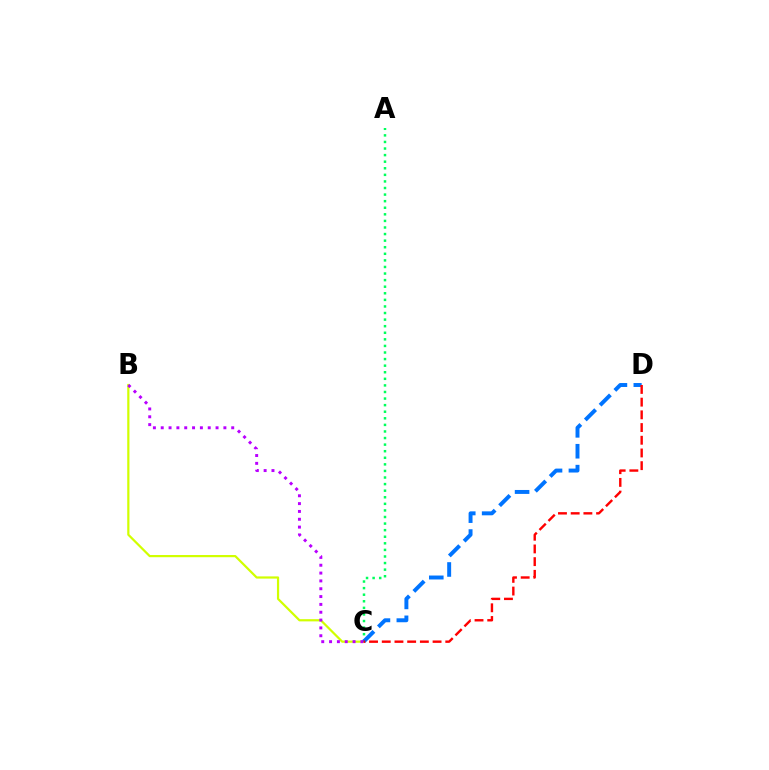{('B', 'C'): [{'color': '#d1ff00', 'line_style': 'solid', 'thickness': 1.59}, {'color': '#b900ff', 'line_style': 'dotted', 'thickness': 2.13}], ('A', 'C'): [{'color': '#00ff5c', 'line_style': 'dotted', 'thickness': 1.79}], ('C', 'D'): [{'color': '#0074ff', 'line_style': 'dashed', 'thickness': 2.84}, {'color': '#ff0000', 'line_style': 'dashed', 'thickness': 1.73}]}